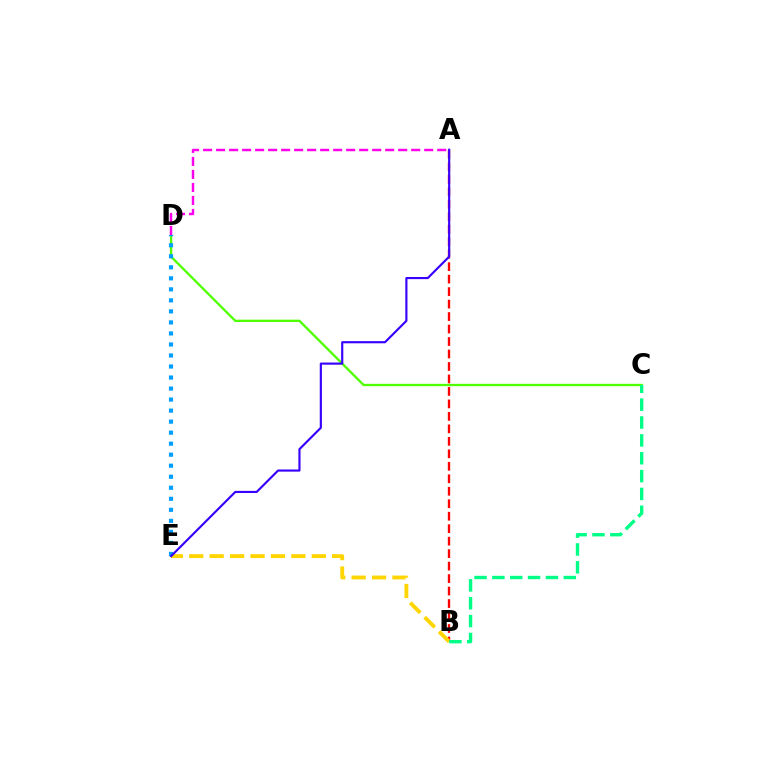{('A', 'B'): [{'color': '#ff0000', 'line_style': 'dashed', 'thickness': 1.7}], ('C', 'D'): [{'color': '#4fff00', 'line_style': 'solid', 'thickness': 1.67}], ('B', 'E'): [{'color': '#ffd500', 'line_style': 'dashed', 'thickness': 2.77}], ('D', 'E'): [{'color': '#009eff', 'line_style': 'dotted', 'thickness': 3.0}], ('B', 'C'): [{'color': '#00ff86', 'line_style': 'dashed', 'thickness': 2.43}], ('A', 'E'): [{'color': '#3700ff', 'line_style': 'solid', 'thickness': 1.55}], ('A', 'D'): [{'color': '#ff00ed', 'line_style': 'dashed', 'thickness': 1.77}]}